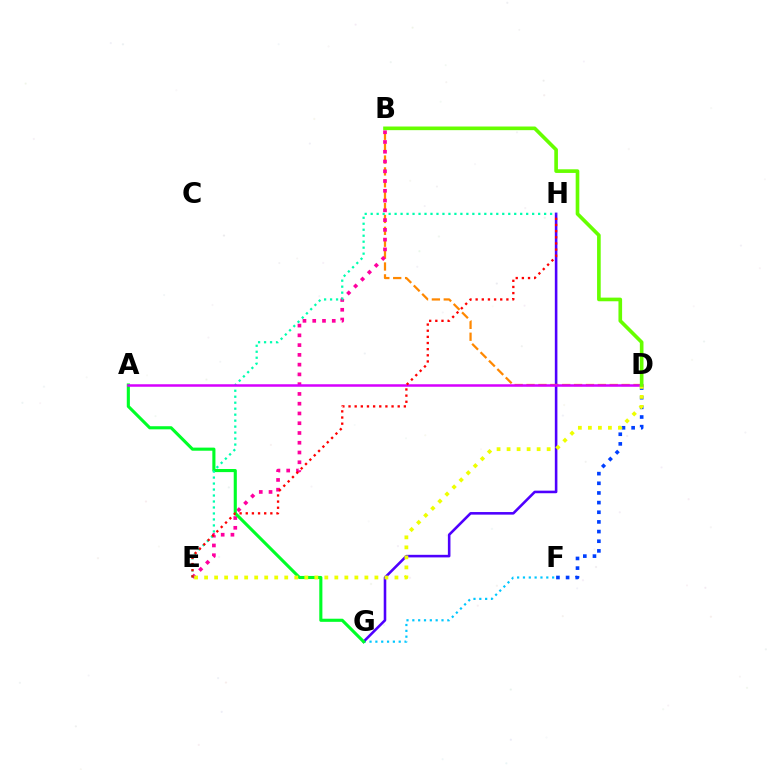{('F', 'G'): [{'color': '#00c7ff', 'line_style': 'dotted', 'thickness': 1.59}], ('G', 'H'): [{'color': '#4f00ff', 'line_style': 'solid', 'thickness': 1.86}], ('B', 'D'): [{'color': '#ff8800', 'line_style': 'dashed', 'thickness': 1.61}, {'color': '#66ff00', 'line_style': 'solid', 'thickness': 2.63}], ('B', 'E'): [{'color': '#ff00a0', 'line_style': 'dotted', 'thickness': 2.65}], ('A', 'G'): [{'color': '#00ff27', 'line_style': 'solid', 'thickness': 2.24}], ('D', 'F'): [{'color': '#003fff', 'line_style': 'dotted', 'thickness': 2.62}], ('E', 'H'): [{'color': '#00ffaf', 'line_style': 'dotted', 'thickness': 1.62}, {'color': '#ff0000', 'line_style': 'dotted', 'thickness': 1.67}], ('A', 'D'): [{'color': '#d600ff', 'line_style': 'solid', 'thickness': 1.81}], ('D', 'E'): [{'color': '#eeff00', 'line_style': 'dotted', 'thickness': 2.72}]}